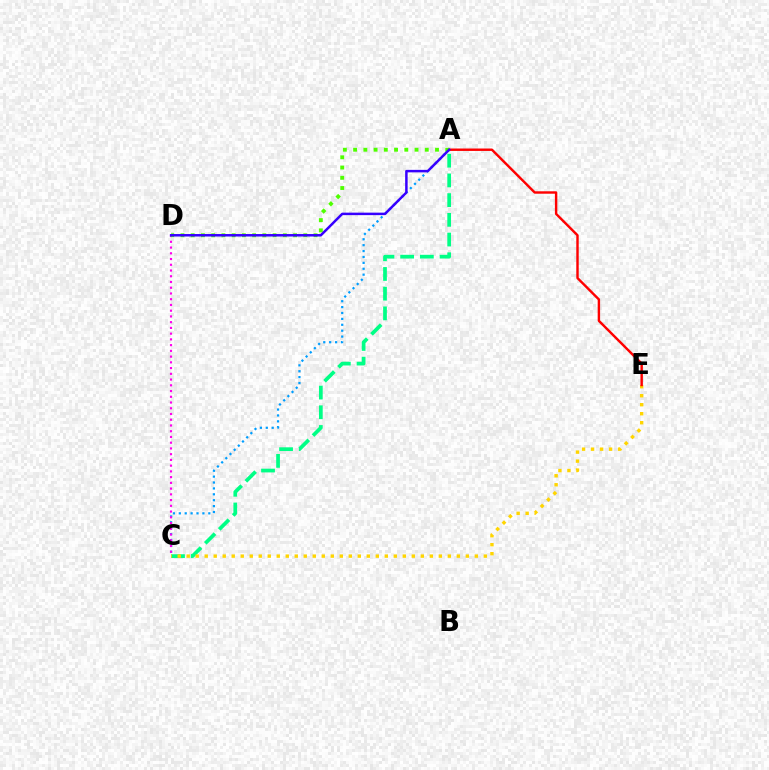{('A', 'C'): [{'color': '#009eff', 'line_style': 'dotted', 'thickness': 1.6}, {'color': '#00ff86', 'line_style': 'dashed', 'thickness': 2.68}], ('C', 'E'): [{'color': '#ffd500', 'line_style': 'dotted', 'thickness': 2.45}], ('C', 'D'): [{'color': '#ff00ed', 'line_style': 'dotted', 'thickness': 1.56}], ('A', 'E'): [{'color': '#ff0000', 'line_style': 'solid', 'thickness': 1.74}], ('A', 'D'): [{'color': '#4fff00', 'line_style': 'dotted', 'thickness': 2.78}, {'color': '#3700ff', 'line_style': 'solid', 'thickness': 1.79}]}